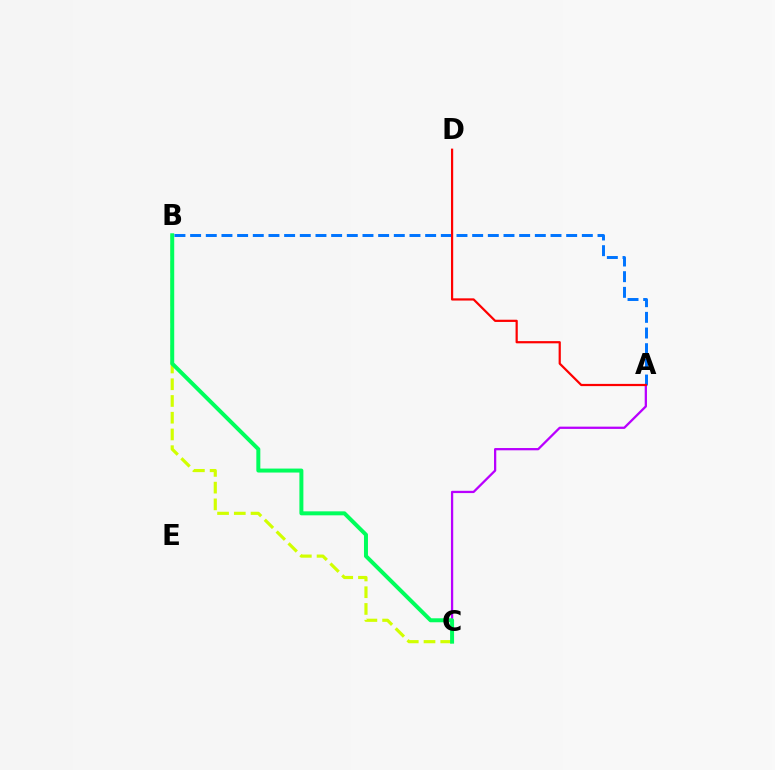{('B', 'C'): [{'color': '#d1ff00', 'line_style': 'dashed', 'thickness': 2.27}, {'color': '#00ff5c', 'line_style': 'solid', 'thickness': 2.87}], ('A', 'C'): [{'color': '#b900ff', 'line_style': 'solid', 'thickness': 1.64}], ('A', 'B'): [{'color': '#0074ff', 'line_style': 'dashed', 'thickness': 2.13}], ('A', 'D'): [{'color': '#ff0000', 'line_style': 'solid', 'thickness': 1.59}]}